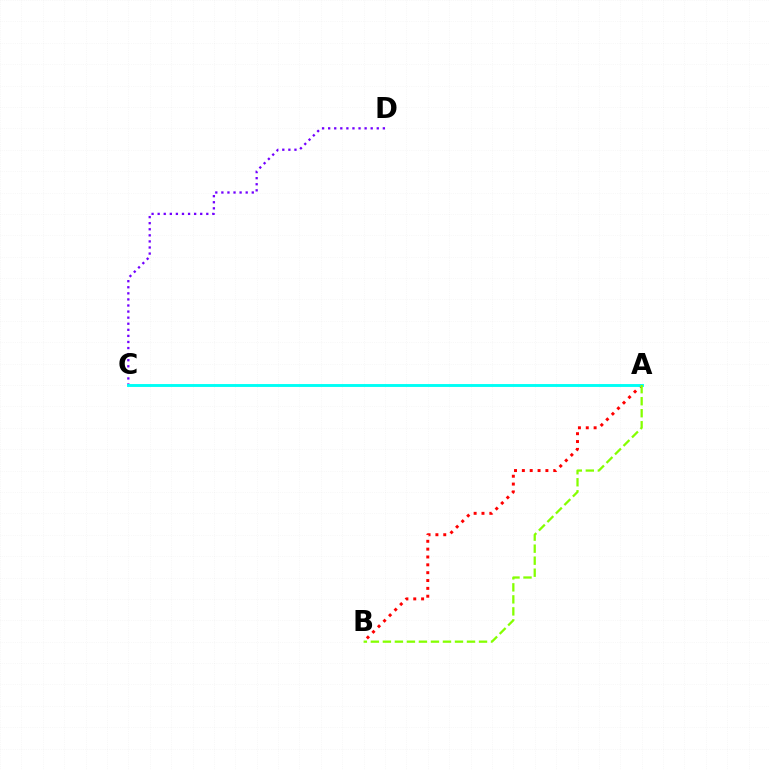{('A', 'B'): [{'color': '#ff0000', 'line_style': 'dotted', 'thickness': 2.13}, {'color': '#84ff00', 'line_style': 'dashed', 'thickness': 1.63}], ('C', 'D'): [{'color': '#7200ff', 'line_style': 'dotted', 'thickness': 1.65}], ('A', 'C'): [{'color': '#00fff6', 'line_style': 'solid', 'thickness': 2.09}]}